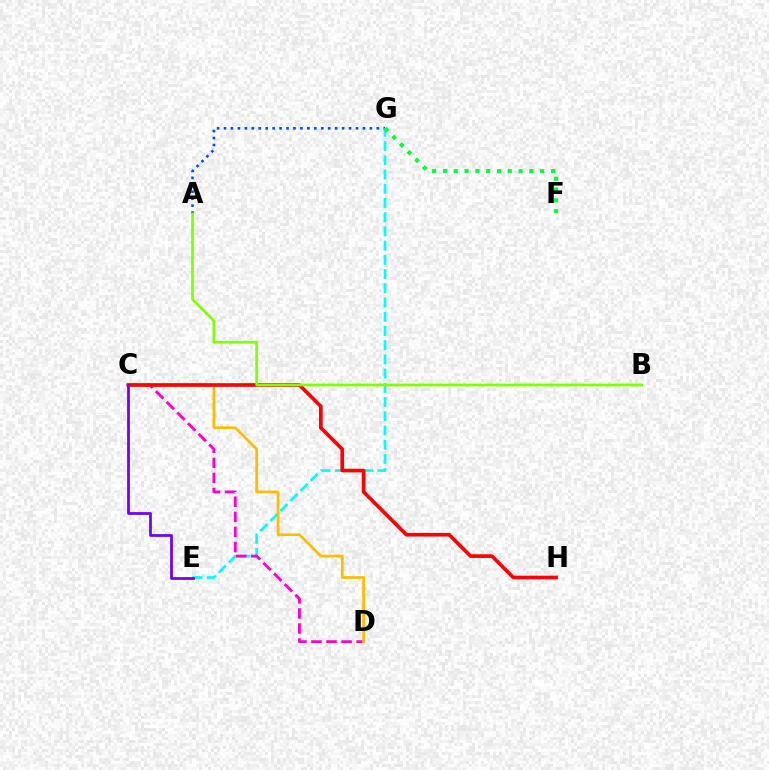{('A', 'G'): [{'color': '#004bff', 'line_style': 'dotted', 'thickness': 1.89}], ('E', 'G'): [{'color': '#00fff6', 'line_style': 'dashed', 'thickness': 1.93}], ('C', 'D'): [{'color': '#ff00cf', 'line_style': 'dashed', 'thickness': 2.05}, {'color': '#ffbd00', 'line_style': 'solid', 'thickness': 1.97}], ('C', 'H'): [{'color': '#ff0000', 'line_style': 'solid', 'thickness': 2.63}], ('C', 'E'): [{'color': '#7200ff', 'line_style': 'solid', 'thickness': 1.99}], ('A', 'B'): [{'color': '#84ff00', 'line_style': 'solid', 'thickness': 1.96}], ('F', 'G'): [{'color': '#00ff39', 'line_style': 'dotted', 'thickness': 2.93}]}